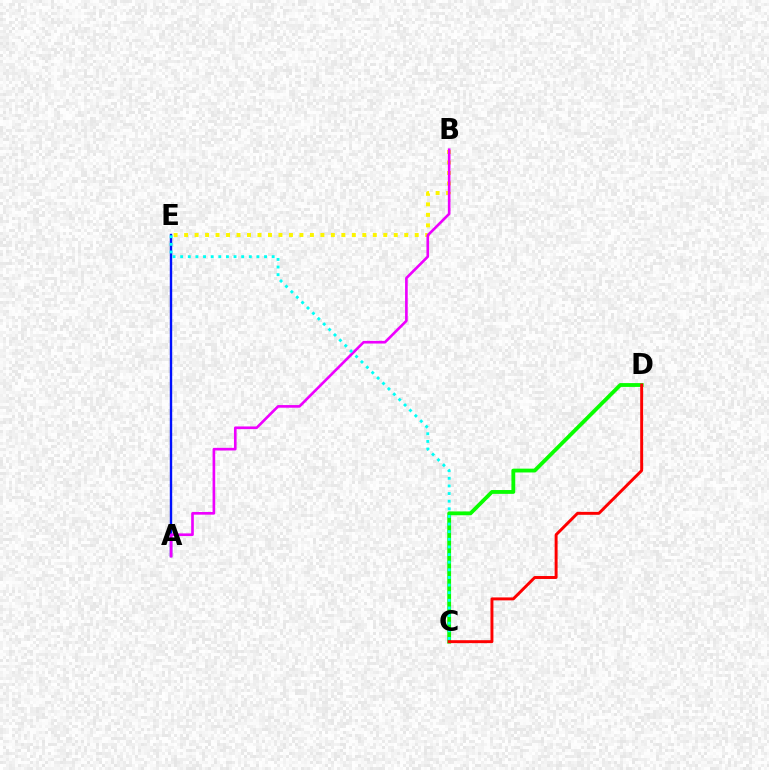{('B', 'E'): [{'color': '#fcf500', 'line_style': 'dotted', 'thickness': 2.85}], ('C', 'D'): [{'color': '#08ff00', 'line_style': 'solid', 'thickness': 2.75}, {'color': '#ff0000', 'line_style': 'solid', 'thickness': 2.12}], ('A', 'E'): [{'color': '#0010ff', 'line_style': 'solid', 'thickness': 1.73}], ('A', 'B'): [{'color': '#ee00ff', 'line_style': 'solid', 'thickness': 1.91}], ('C', 'E'): [{'color': '#00fff6', 'line_style': 'dotted', 'thickness': 2.07}]}